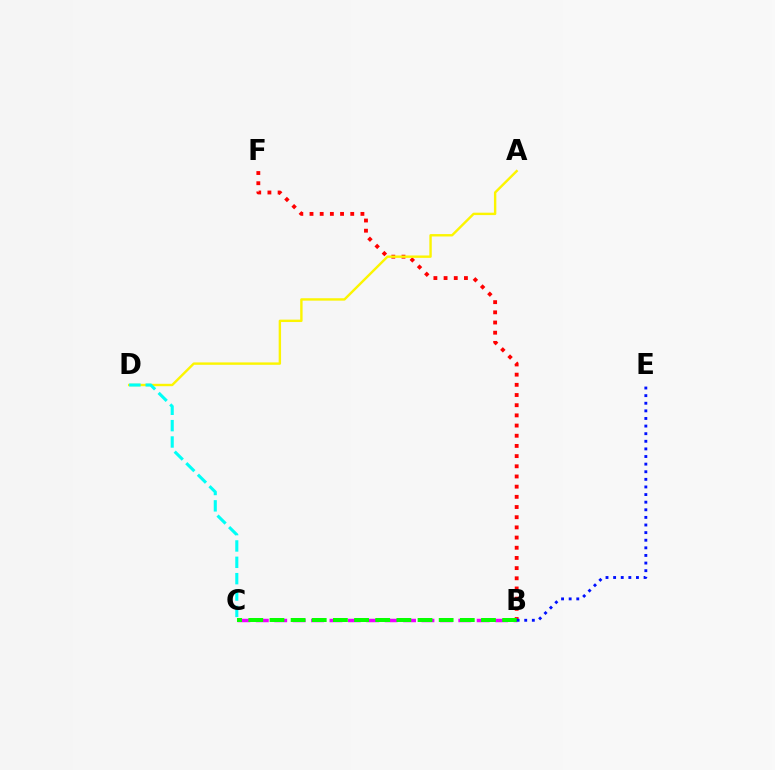{('B', 'F'): [{'color': '#ff0000', 'line_style': 'dotted', 'thickness': 2.77}], ('A', 'D'): [{'color': '#fcf500', 'line_style': 'solid', 'thickness': 1.73}], ('B', 'C'): [{'color': '#ee00ff', 'line_style': 'dashed', 'thickness': 2.5}, {'color': '#08ff00', 'line_style': 'dashed', 'thickness': 2.87}], ('C', 'D'): [{'color': '#00fff6', 'line_style': 'dashed', 'thickness': 2.22}], ('B', 'E'): [{'color': '#0010ff', 'line_style': 'dotted', 'thickness': 2.07}]}